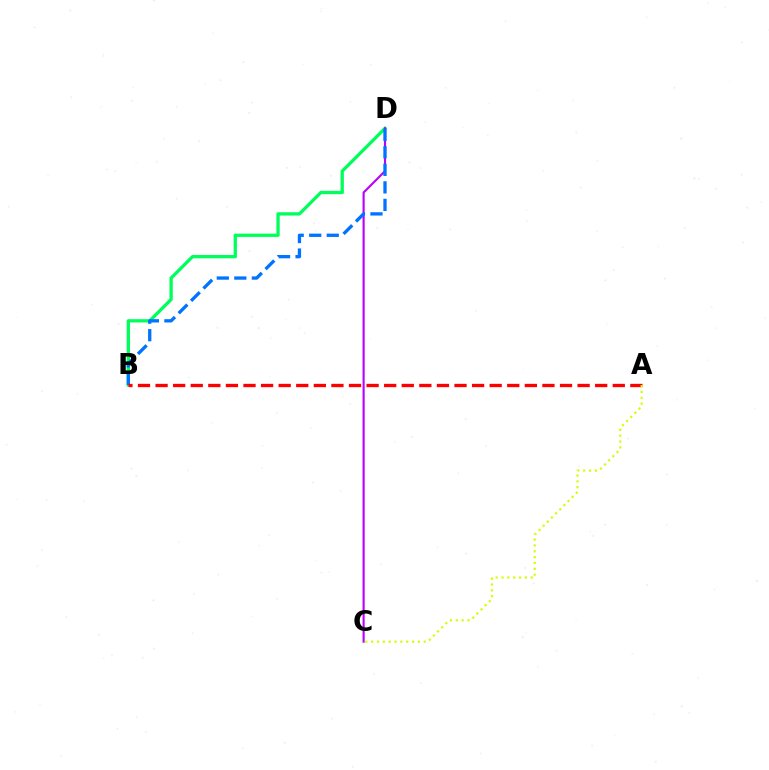{('B', 'D'): [{'color': '#00ff5c', 'line_style': 'solid', 'thickness': 2.38}, {'color': '#0074ff', 'line_style': 'dashed', 'thickness': 2.38}], ('C', 'D'): [{'color': '#b900ff', 'line_style': 'solid', 'thickness': 1.52}], ('A', 'B'): [{'color': '#ff0000', 'line_style': 'dashed', 'thickness': 2.39}], ('A', 'C'): [{'color': '#d1ff00', 'line_style': 'dotted', 'thickness': 1.59}]}